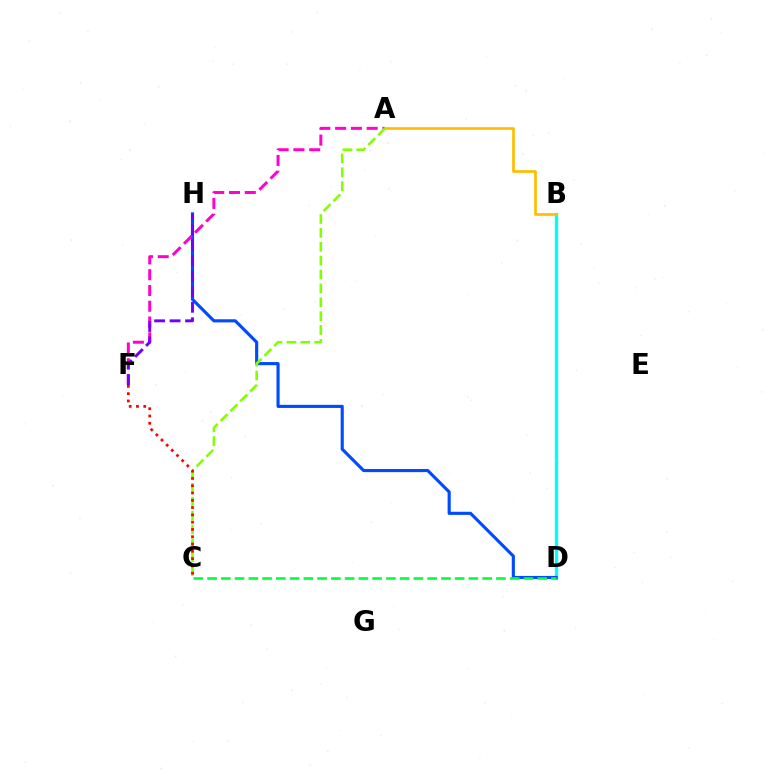{('B', 'D'): [{'color': '#00fff6', 'line_style': 'solid', 'thickness': 2.4}], ('D', 'H'): [{'color': '#004bff', 'line_style': 'solid', 'thickness': 2.26}], ('C', 'D'): [{'color': '#00ff39', 'line_style': 'dashed', 'thickness': 1.87}], ('A', 'F'): [{'color': '#ff00cf', 'line_style': 'dashed', 'thickness': 2.14}], ('A', 'B'): [{'color': '#ffbd00', 'line_style': 'solid', 'thickness': 1.93}], ('F', 'H'): [{'color': '#7200ff', 'line_style': 'dashed', 'thickness': 2.1}], ('A', 'C'): [{'color': '#84ff00', 'line_style': 'dashed', 'thickness': 1.89}], ('C', 'F'): [{'color': '#ff0000', 'line_style': 'dotted', 'thickness': 1.98}]}